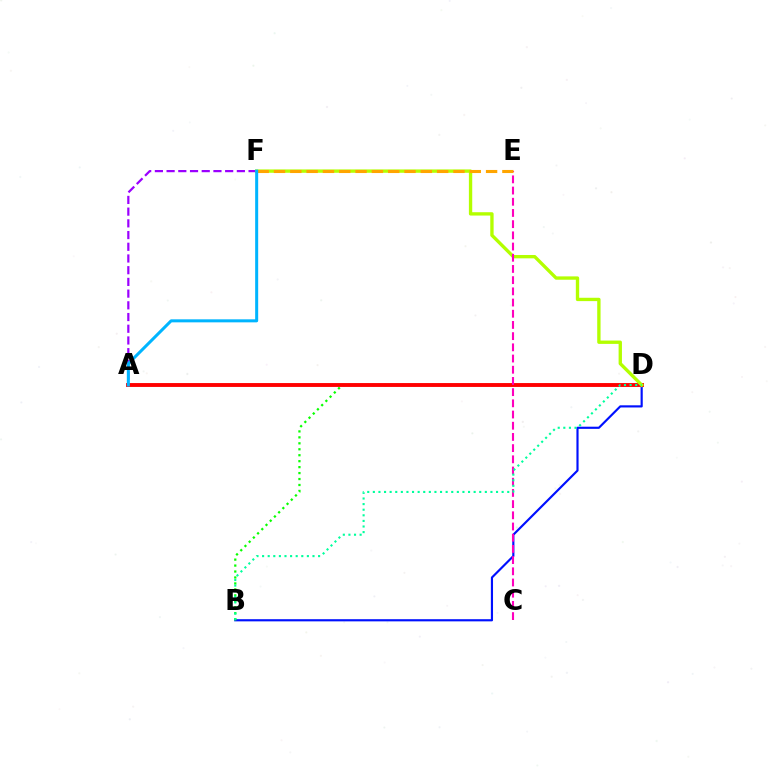{('B', 'D'): [{'color': '#0010ff', 'line_style': 'solid', 'thickness': 1.55}, {'color': '#08ff00', 'line_style': 'dotted', 'thickness': 1.62}, {'color': '#00ff9d', 'line_style': 'dotted', 'thickness': 1.52}], ('A', 'F'): [{'color': '#9b00ff', 'line_style': 'dashed', 'thickness': 1.59}, {'color': '#00b5ff', 'line_style': 'solid', 'thickness': 2.17}], ('A', 'D'): [{'color': '#ff0000', 'line_style': 'solid', 'thickness': 2.79}], ('D', 'F'): [{'color': '#b3ff00', 'line_style': 'solid', 'thickness': 2.41}], ('C', 'E'): [{'color': '#ff00bd', 'line_style': 'dashed', 'thickness': 1.52}], ('E', 'F'): [{'color': '#ffa500', 'line_style': 'dashed', 'thickness': 2.22}]}